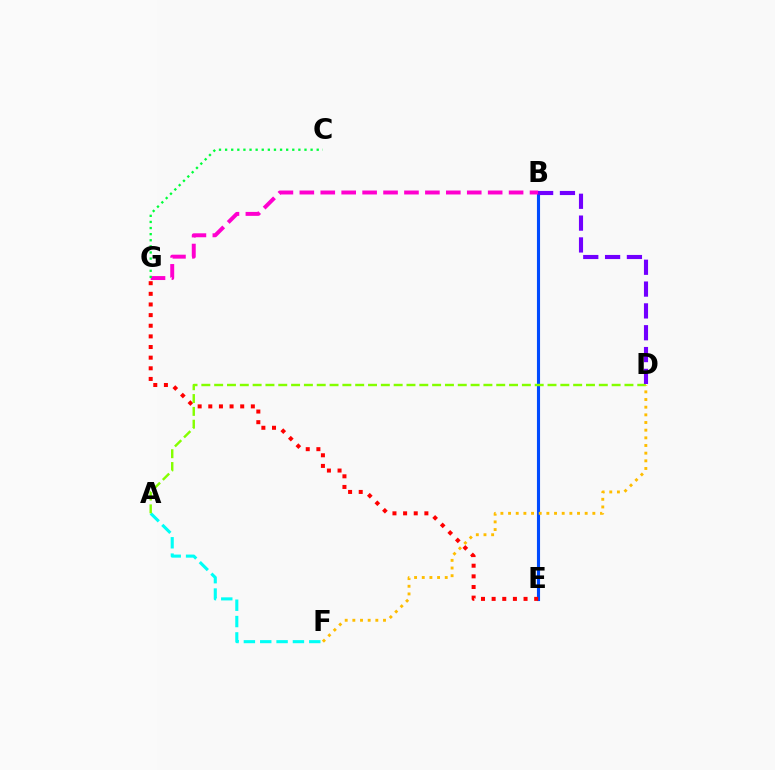{('B', 'E'): [{'color': '#004bff', 'line_style': 'solid', 'thickness': 2.24}], ('A', 'F'): [{'color': '#00fff6', 'line_style': 'dashed', 'thickness': 2.22}], ('E', 'G'): [{'color': '#ff0000', 'line_style': 'dotted', 'thickness': 2.89}], ('B', 'G'): [{'color': '#ff00cf', 'line_style': 'dashed', 'thickness': 2.84}], ('A', 'D'): [{'color': '#84ff00', 'line_style': 'dashed', 'thickness': 1.74}], ('D', 'F'): [{'color': '#ffbd00', 'line_style': 'dotted', 'thickness': 2.08}], ('B', 'D'): [{'color': '#7200ff', 'line_style': 'dashed', 'thickness': 2.97}], ('C', 'G'): [{'color': '#00ff39', 'line_style': 'dotted', 'thickness': 1.66}]}